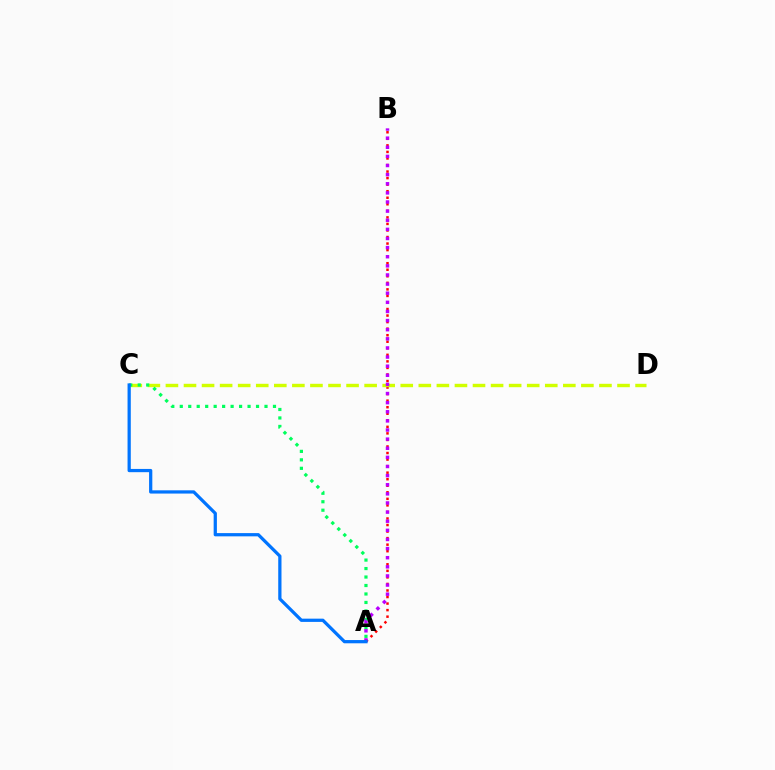{('A', 'B'): [{'color': '#ff0000', 'line_style': 'dotted', 'thickness': 1.78}, {'color': '#b900ff', 'line_style': 'dotted', 'thickness': 2.48}], ('C', 'D'): [{'color': '#d1ff00', 'line_style': 'dashed', 'thickness': 2.45}], ('A', 'C'): [{'color': '#00ff5c', 'line_style': 'dotted', 'thickness': 2.3}, {'color': '#0074ff', 'line_style': 'solid', 'thickness': 2.34}]}